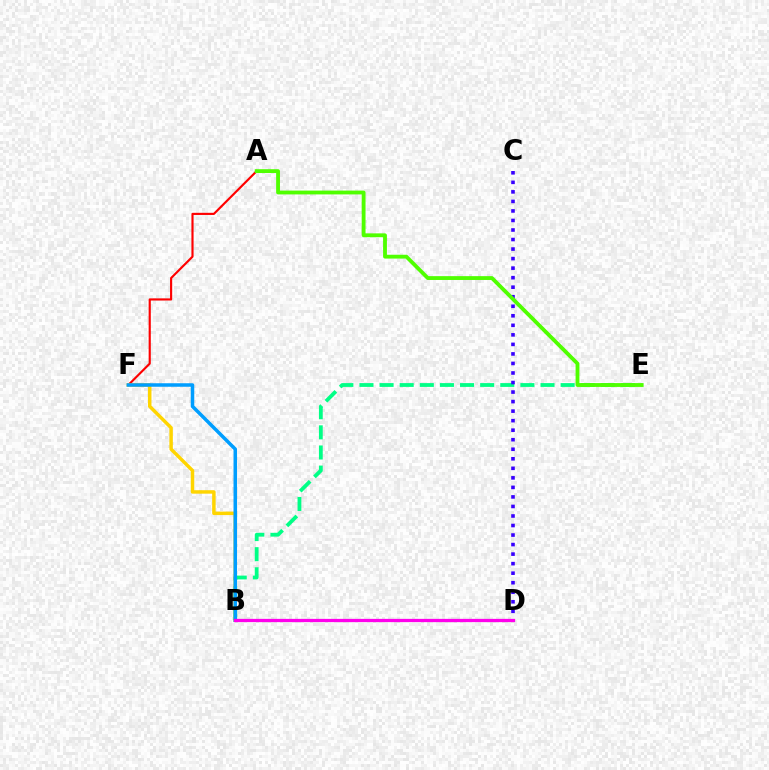{('A', 'F'): [{'color': '#ff0000', 'line_style': 'solid', 'thickness': 1.55}], ('B', 'E'): [{'color': '#00ff86', 'line_style': 'dashed', 'thickness': 2.73}], ('B', 'F'): [{'color': '#ffd500', 'line_style': 'solid', 'thickness': 2.5}, {'color': '#009eff', 'line_style': 'solid', 'thickness': 2.53}], ('C', 'D'): [{'color': '#3700ff', 'line_style': 'dotted', 'thickness': 2.59}], ('B', 'D'): [{'color': '#ff00ed', 'line_style': 'solid', 'thickness': 2.35}], ('A', 'E'): [{'color': '#4fff00', 'line_style': 'solid', 'thickness': 2.76}]}